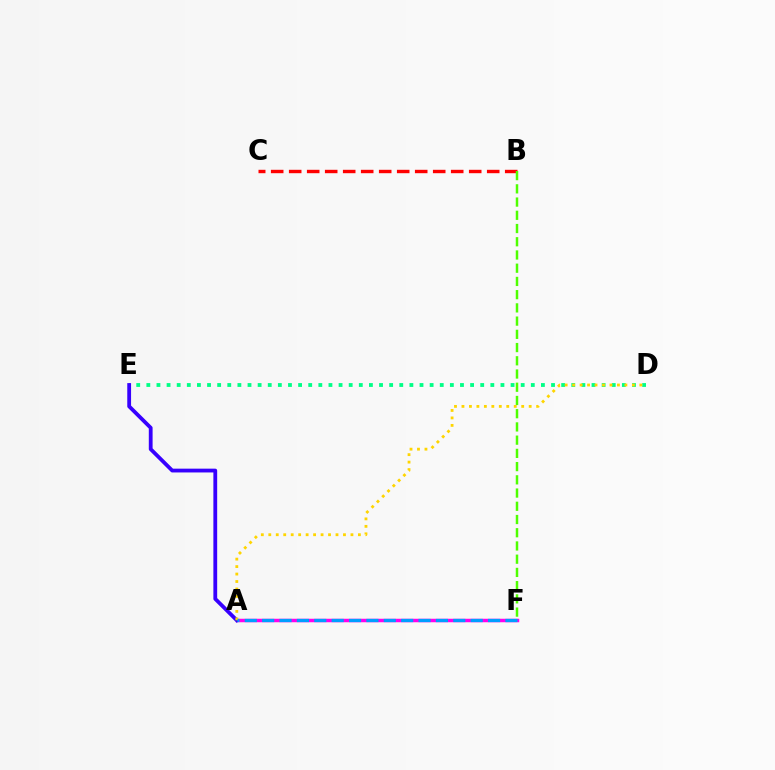{('D', 'E'): [{'color': '#00ff86', 'line_style': 'dotted', 'thickness': 2.75}], ('A', 'F'): [{'color': '#ff00ed', 'line_style': 'solid', 'thickness': 2.51}, {'color': '#009eff', 'line_style': 'dashed', 'thickness': 2.36}], ('A', 'E'): [{'color': '#3700ff', 'line_style': 'solid', 'thickness': 2.73}], ('B', 'C'): [{'color': '#ff0000', 'line_style': 'dashed', 'thickness': 2.45}], ('A', 'D'): [{'color': '#ffd500', 'line_style': 'dotted', 'thickness': 2.03}], ('B', 'F'): [{'color': '#4fff00', 'line_style': 'dashed', 'thickness': 1.8}]}